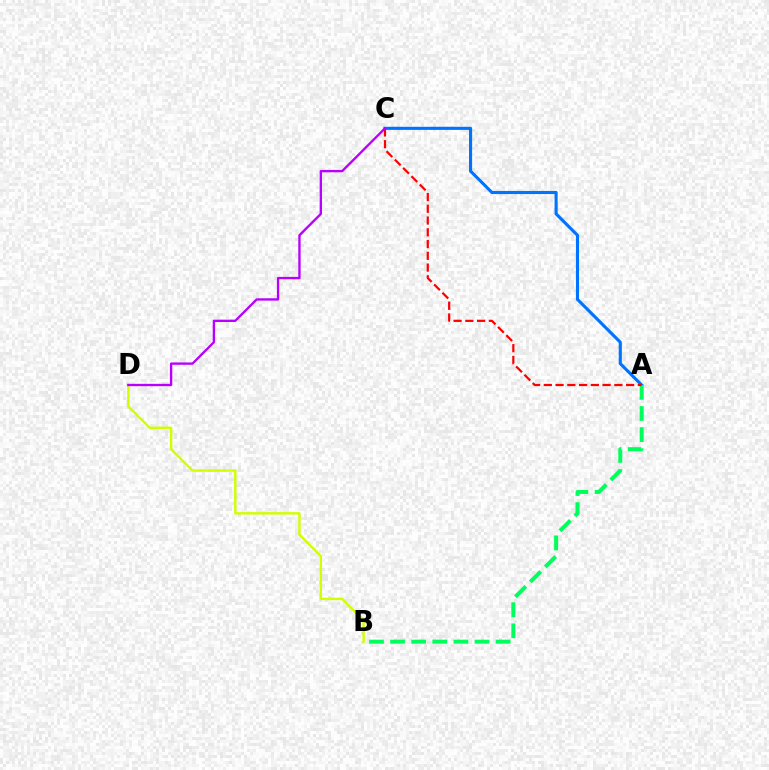{('A', 'C'): [{'color': '#0074ff', 'line_style': 'solid', 'thickness': 2.24}, {'color': '#ff0000', 'line_style': 'dashed', 'thickness': 1.6}], ('A', 'B'): [{'color': '#00ff5c', 'line_style': 'dashed', 'thickness': 2.87}], ('B', 'D'): [{'color': '#d1ff00', 'line_style': 'solid', 'thickness': 1.74}], ('C', 'D'): [{'color': '#b900ff', 'line_style': 'solid', 'thickness': 1.69}]}